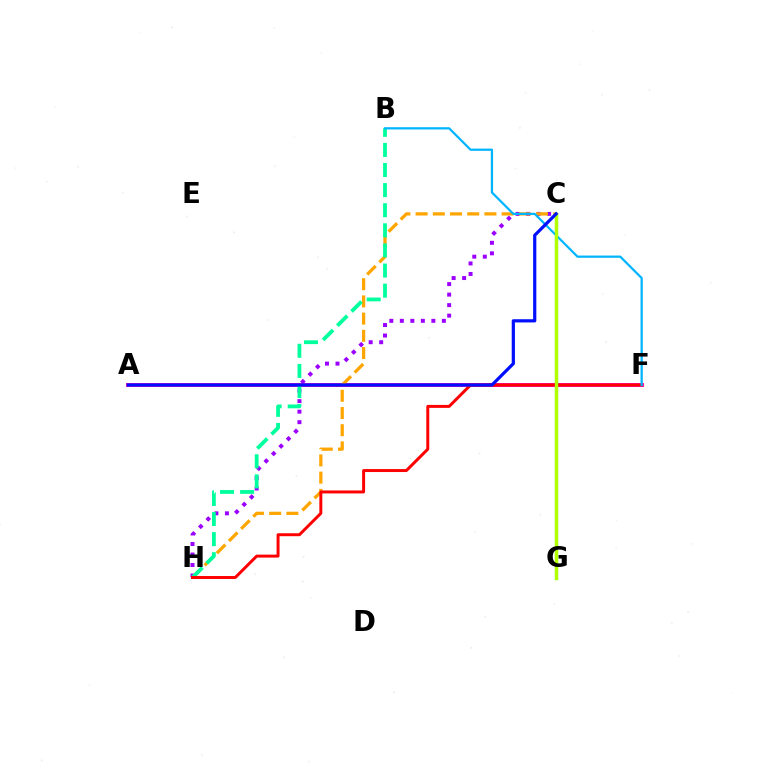{('A', 'F'): [{'color': '#ff00bd', 'line_style': 'solid', 'thickness': 2.82}], ('C', 'H'): [{'color': '#9b00ff', 'line_style': 'dotted', 'thickness': 2.86}, {'color': '#ffa500', 'line_style': 'dashed', 'thickness': 2.34}], ('B', 'H'): [{'color': '#00ff9d', 'line_style': 'dashed', 'thickness': 2.73}], ('F', 'H'): [{'color': '#ff0000', 'line_style': 'solid', 'thickness': 2.13}], ('B', 'F'): [{'color': '#00b5ff', 'line_style': 'solid', 'thickness': 1.61}], ('C', 'G'): [{'color': '#08ff00', 'line_style': 'solid', 'thickness': 2.29}, {'color': '#b3ff00', 'line_style': 'solid', 'thickness': 2.37}], ('A', 'C'): [{'color': '#0010ff', 'line_style': 'solid', 'thickness': 2.31}]}